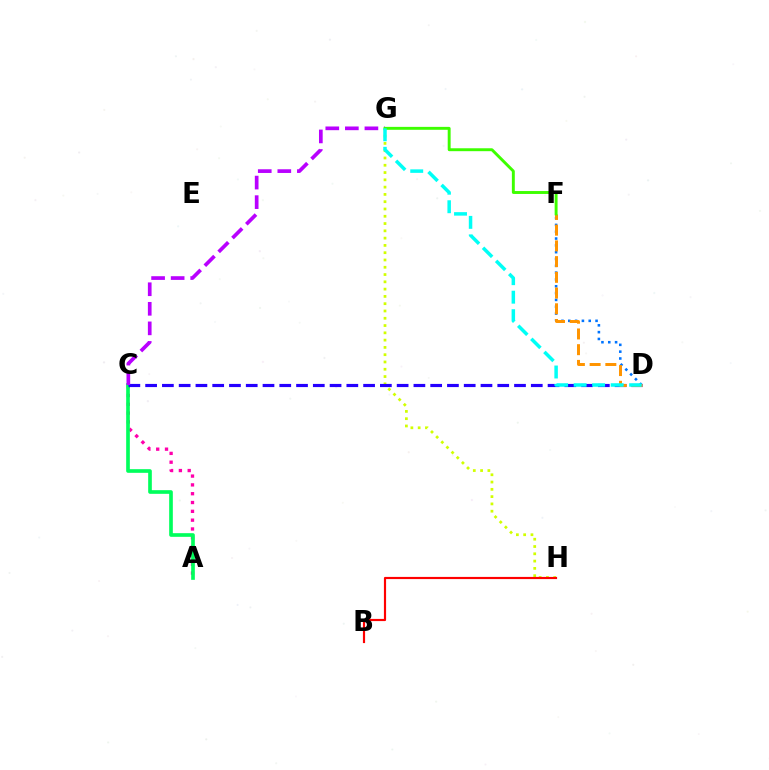{('A', 'C'): [{'color': '#ff00ac', 'line_style': 'dotted', 'thickness': 2.4}, {'color': '#00ff5c', 'line_style': 'solid', 'thickness': 2.63}], ('G', 'H'): [{'color': '#d1ff00', 'line_style': 'dotted', 'thickness': 1.98}], ('C', 'D'): [{'color': '#2500ff', 'line_style': 'dashed', 'thickness': 2.28}], ('C', 'G'): [{'color': '#b900ff', 'line_style': 'dashed', 'thickness': 2.66}], ('B', 'H'): [{'color': '#ff0000', 'line_style': 'solid', 'thickness': 1.56}], ('D', 'F'): [{'color': '#0074ff', 'line_style': 'dotted', 'thickness': 1.85}, {'color': '#ff9400', 'line_style': 'dashed', 'thickness': 2.14}], ('F', 'G'): [{'color': '#3dff00', 'line_style': 'solid', 'thickness': 2.1}], ('D', 'G'): [{'color': '#00fff6', 'line_style': 'dashed', 'thickness': 2.51}]}